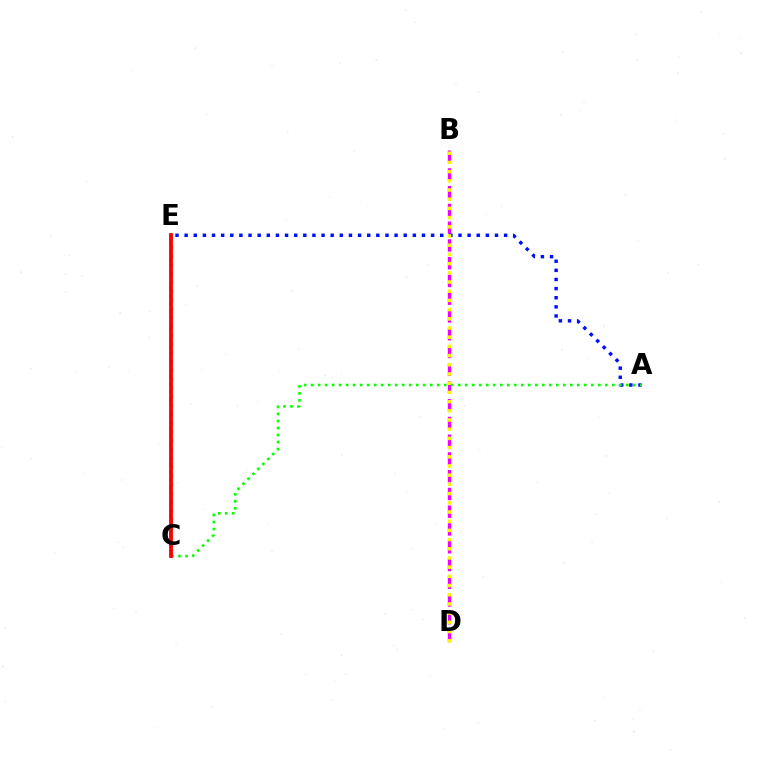{('C', 'E'): [{'color': '#00fff6', 'line_style': 'dotted', 'thickness': 2.39}, {'color': '#ff0000', 'line_style': 'solid', 'thickness': 2.75}], ('B', 'D'): [{'color': '#ee00ff', 'line_style': 'dashed', 'thickness': 2.41}, {'color': '#fcf500', 'line_style': 'dotted', 'thickness': 2.5}], ('A', 'E'): [{'color': '#0010ff', 'line_style': 'dotted', 'thickness': 2.48}], ('A', 'C'): [{'color': '#08ff00', 'line_style': 'dotted', 'thickness': 1.9}]}